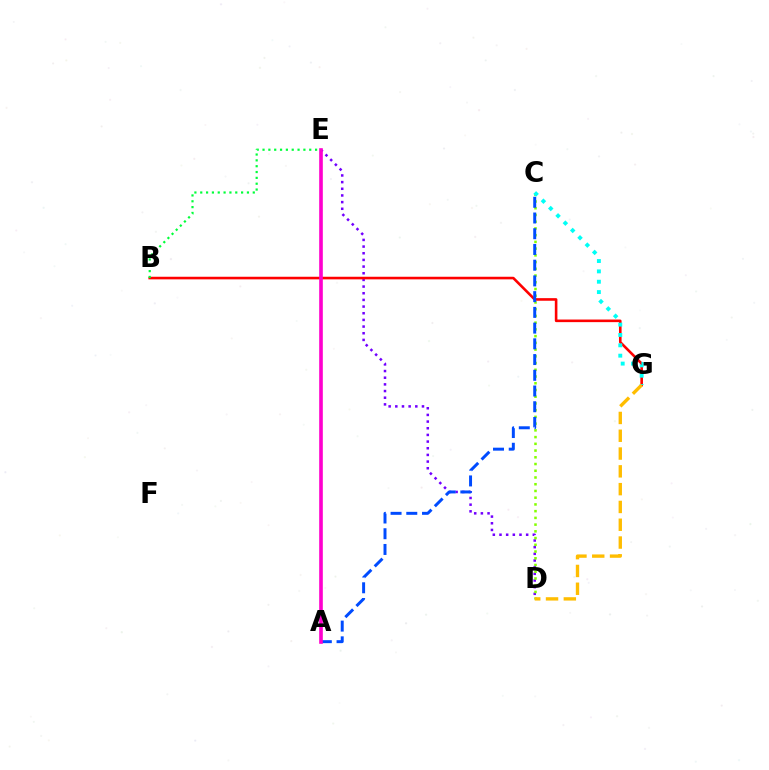{('D', 'E'): [{'color': '#7200ff', 'line_style': 'dotted', 'thickness': 1.81}], ('B', 'G'): [{'color': '#ff0000', 'line_style': 'solid', 'thickness': 1.87}], ('C', 'D'): [{'color': '#84ff00', 'line_style': 'dotted', 'thickness': 1.83}], ('A', 'C'): [{'color': '#004bff', 'line_style': 'dashed', 'thickness': 2.14}], ('C', 'G'): [{'color': '#00fff6', 'line_style': 'dotted', 'thickness': 2.81}], ('A', 'E'): [{'color': '#ff00cf', 'line_style': 'solid', 'thickness': 2.61}], ('D', 'G'): [{'color': '#ffbd00', 'line_style': 'dashed', 'thickness': 2.42}], ('B', 'E'): [{'color': '#00ff39', 'line_style': 'dotted', 'thickness': 1.59}]}